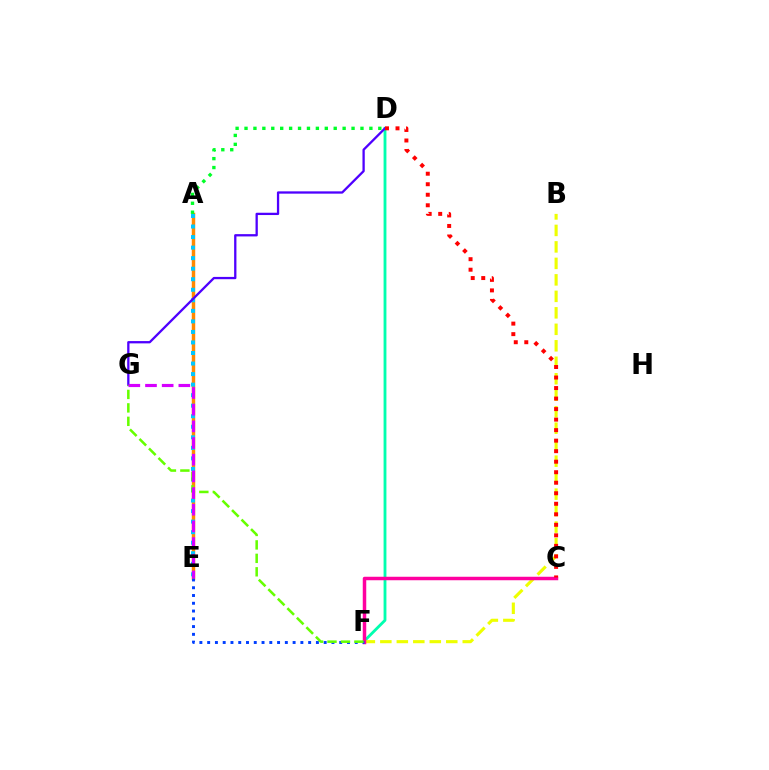{('D', 'F'): [{'color': '#00ffaf', 'line_style': 'solid', 'thickness': 2.04}], ('B', 'F'): [{'color': '#eeff00', 'line_style': 'dashed', 'thickness': 2.24}], ('A', 'E'): [{'color': '#ff8800', 'line_style': 'solid', 'thickness': 2.48}, {'color': '#00c7ff', 'line_style': 'dotted', 'thickness': 2.86}], ('C', 'F'): [{'color': '#ff00a0', 'line_style': 'solid', 'thickness': 2.51}], ('D', 'G'): [{'color': '#4f00ff', 'line_style': 'solid', 'thickness': 1.65}], ('A', 'D'): [{'color': '#00ff27', 'line_style': 'dotted', 'thickness': 2.42}], ('C', 'D'): [{'color': '#ff0000', 'line_style': 'dotted', 'thickness': 2.86}], ('E', 'F'): [{'color': '#003fff', 'line_style': 'dotted', 'thickness': 2.11}], ('F', 'G'): [{'color': '#66ff00', 'line_style': 'dashed', 'thickness': 1.83}], ('E', 'G'): [{'color': '#d600ff', 'line_style': 'dashed', 'thickness': 2.26}]}